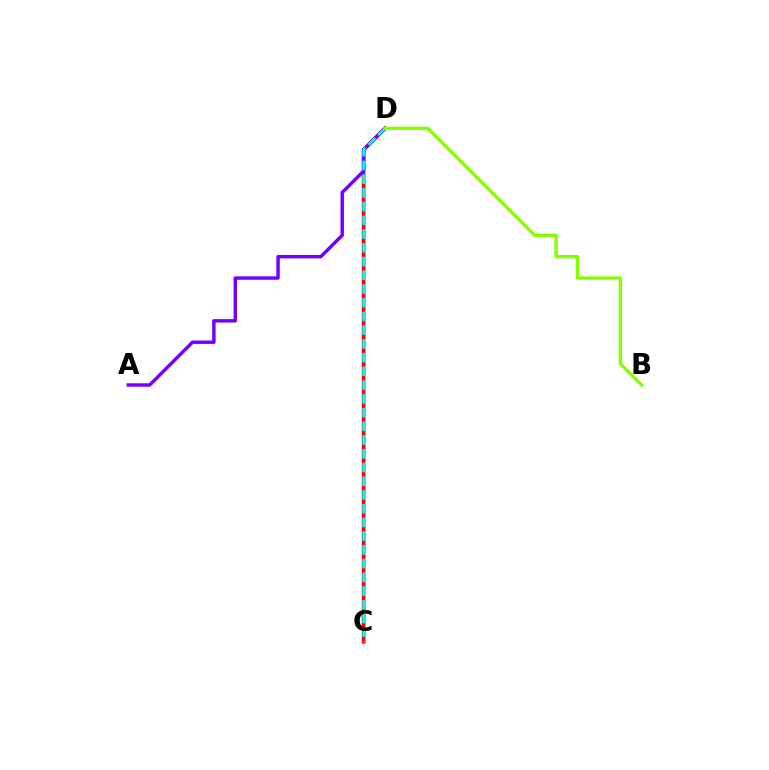{('C', 'D'): [{'color': '#ff0000', 'line_style': 'solid', 'thickness': 2.65}, {'color': '#00fff6', 'line_style': 'dashed', 'thickness': 1.87}], ('A', 'D'): [{'color': '#7200ff', 'line_style': 'solid', 'thickness': 2.48}], ('B', 'D'): [{'color': '#84ff00', 'line_style': 'solid', 'thickness': 2.41}]}